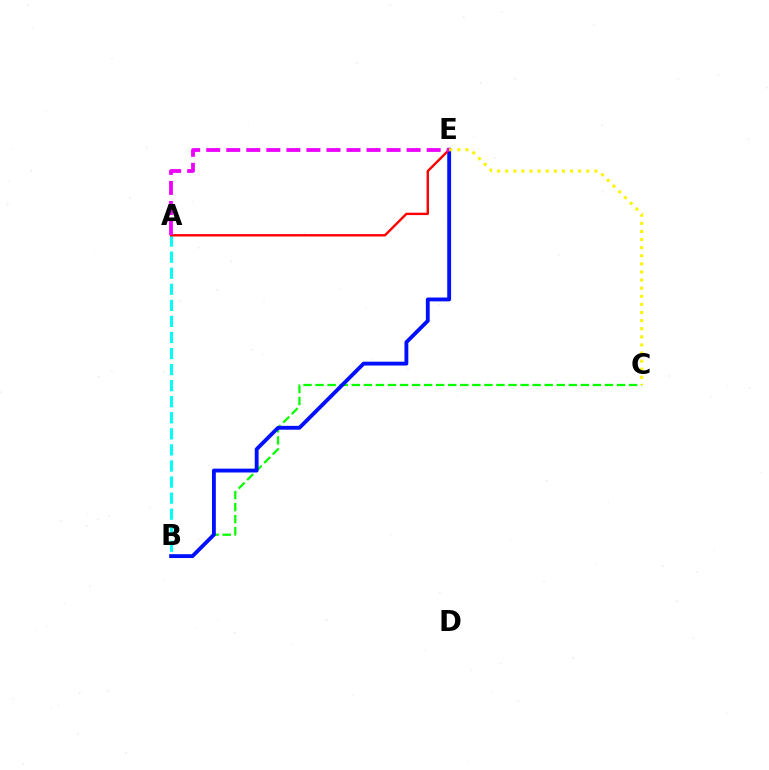{('B', 'C'): [{'color': '#08ff00', 'line_style': 'dashed', 'thickness': 1.64}], ('A', 'B'): [{'color': '#00fff6', 'line_style': 'dashed', 'thickness': 2.18}], ('B', 'E'): [{'color': '#0010ff', 'line_style': 'solid', 'thickness': 2.77}], ('A', 'E'): [{'color': '#ff0000', 'line_style': 'solid', 'thickness': 1.73}, {'color': '#ee00ff', 'line_style': 'dashed', 'thickness': 2.72}], ('C', 'E'): [{'color': '#fcf500', 'line_style': 'dotted', 'thickness': 2.2}]}